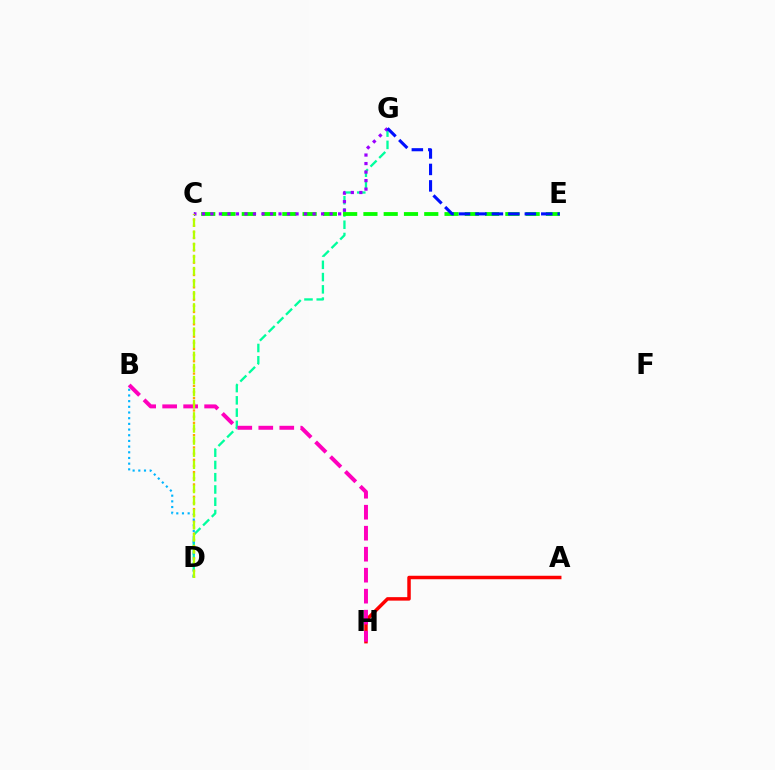{('D', 'G'): [{'color': '#00ff9d', 'line_style': 'dashed', 'thickness': 1.67}], ('C', 'E'): [{'color': '#08ff00', 'line_style': 'dashed', 'thickness': 2.75}], ('C', 'G'): [{'color': '#9b00ff', 'line_style': 'dotted', 'thickness': 2.31}], ('E', 'G'): [{'color': '#0010ff', 'line_style': 'dashed', 'thickness': 2.24}], ('C', 'D'): [{'color': '#ffa500', 'line_style': 'dotted', 'thickness': 1.67}, {'color': '#b3ff00', 'line_style': 'dashed', 'thickness': 1.64}], ('B', 'D'): [{'color': '#00b5ff', 'line_style': 'dotted', 'thickness': 1.54}], ('A', 'H'): [{'color': '#ff0000', 'line_style': 'solid', 'thickness': 2.51}], ('B', 'H'): [{'color': '#ff00bd', 'line_style': 'dashed', 'thickness': 2.85}]}